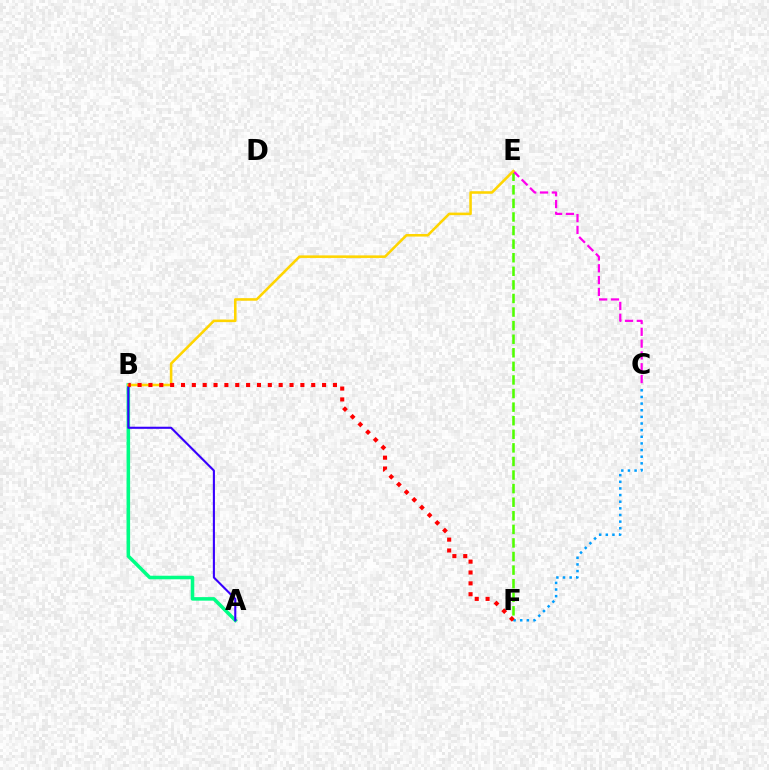{('A', 'B'): [{'color': '#00ff86', 'line_style': 'solid', 'thickness': 2.55}, {'color': '#3700ff', 'line_style': 'solid', 'thickness': 1.51}], ('E', 'F'): [{'color': '#4fff00', 'line_style': 'dashed', 'thickness': 1.85}], ('C', 'E'): [{'color': '#ff00ed', 'line_style': 'dashed', 'thickness': 1.6}], ('B', 'E'): [{'color': '#ffd500', 'line_style': 'solid', 'thickness': 1.85}], ('C', 'F'): [{'color': '#009eff', 'line_style': 'dotted', 'thickness': 1.8}], ('B', 'F'): [{'color': '#ff0000', 'line_style': 'dotted', 'thickness': 2.95}]}